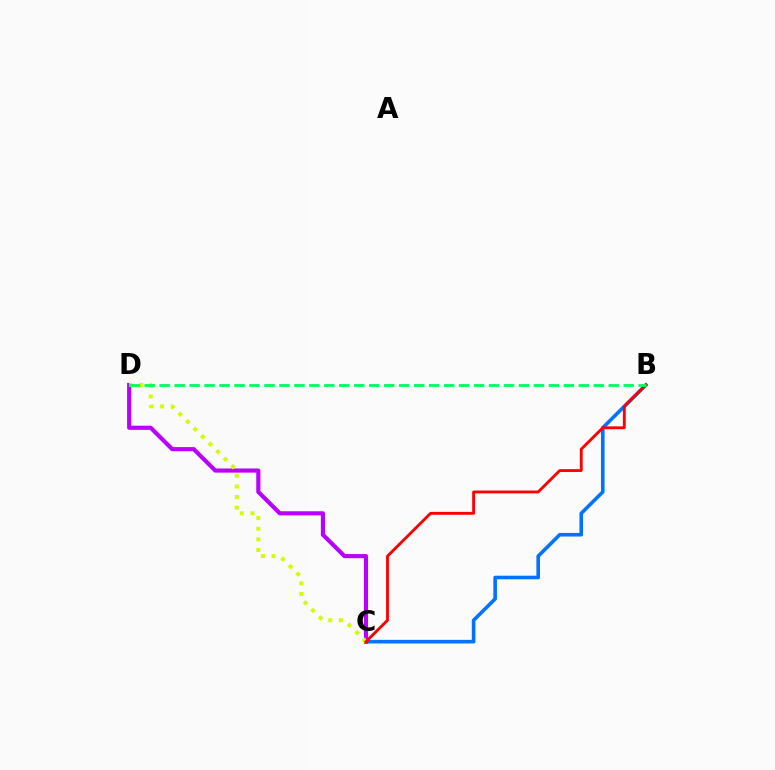{('B', 'C'): [{'color': '#0074ff', 'line_style': 'solid', 'thickness': 2.59}, {'color': '#ff0000', 'line_style': 'solid', 'thickness': 2.06}], ('C', 'D'): [{'color': '#b900ff', 'line_style': 'solid', 'thickness': 2.98}, {'color': '#d1ff00', 'line_style': 'dotted', 'thickness': 2.89}], ('B', 'D'): [{'color': '#00ff5c', 'line_style': 'dashed', 'thickness': 2.03}]}